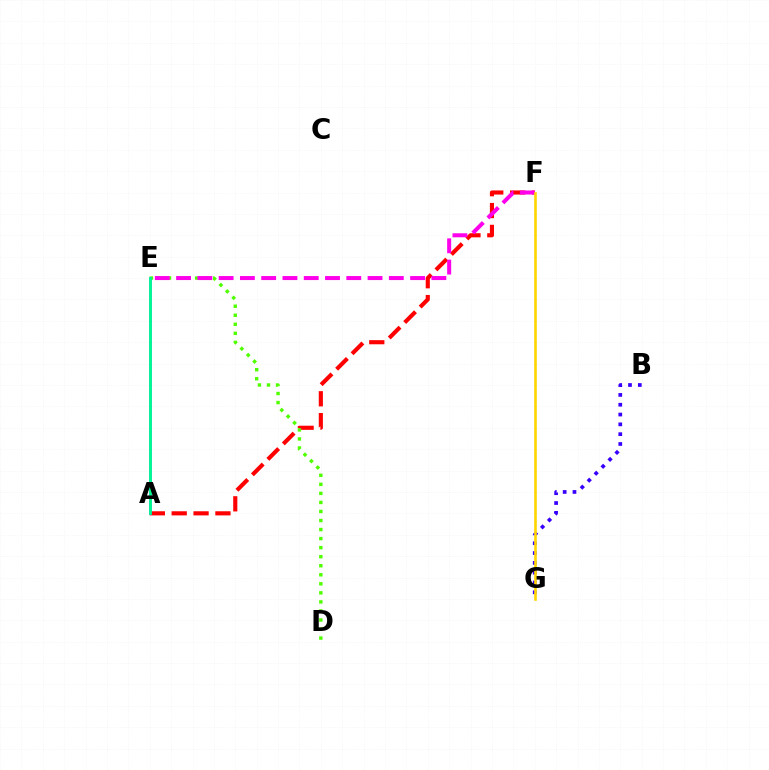{('A', 'F'): [{'color': '#ff0000', 'line_style': 'dashed', 'thickness': 2.97}], ('D', 'E'): [{'color': '#4fff00', 'line_style': 'dotted', 'thickness': 2.46}], ('B', 'G'): [{'color': '#3700ff', 'line_style': 'dotted', 'thickness': 2.67}], ('E', 'F'): [{'color': '#ff00ed', 'line_style': 'dashed', 'thickness': 2.89}], ('A', 'E'): [{'color': '#009eff', 'line_style': 'solid', 'thickness': 1.87}, {'color': '#00ff86', 'line_style': 'solid', 'thickness': 1.81}], ('F', 'G'): [{'color': '#ffd500', 'line_style': 'solid', 'thickness': 1.89}]}